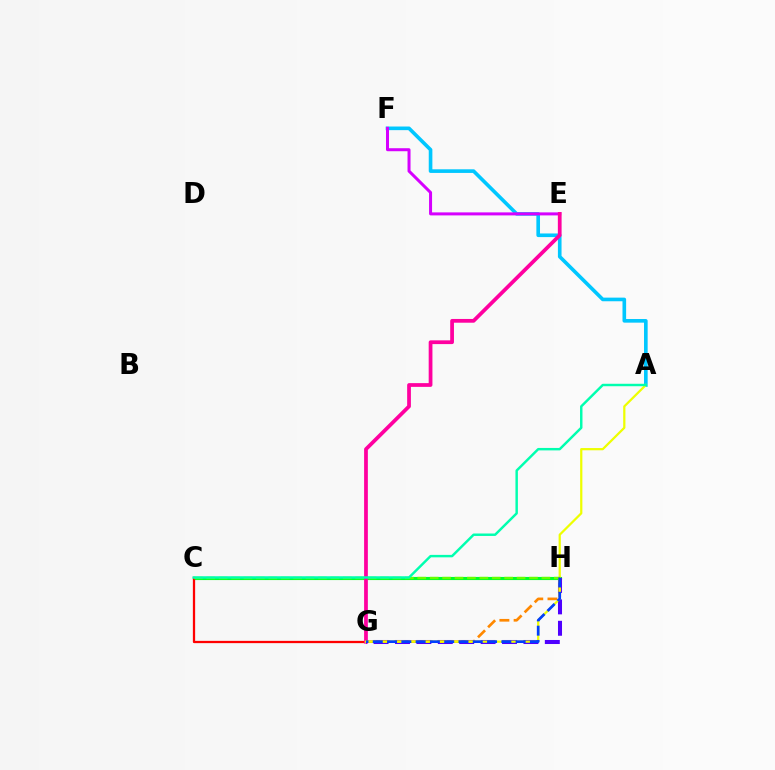{('C', 'H'): [{'color': '#00ff27', 'line_style': 'solid', 'thickness': 2.25}, {'color': '#66ff00', 'line_style': 'dashed', 'thickness': 1.69}], ('C', 'G'): [{'color': '#ff0000', 'line_style': 'solid', 'thickness': 1.64}], ('G', 'H'): [{'color': '#4f00ff', 'line_style': 'dashed', 'thickness': 2.91}, {'color': '#ff8800', 'line_style': 'dashed', 'thickness': 1.93}, {'color': '#003fff', 'line_style': 'dashed', 'thickness': 1.94}], ('A', 'F'): [{'color': '#00c7ff', 'line_style': 'solid', 'thickness': 2.61}], ('E', 'F'): [{'color': '#d600ff', 'line_style': 'solid', 'thickness': 2.17}], ('E', 'G'): [{'color': '#ff00a0', 'line_style': 'solid', 'thickness': 2.7}], ('A', 'G'): [{'color': '#eeff00', 'line_style': 'solid', 'thickness': 1.61}], ('A', 'C'): [{'color': '#00ffaf', 'line_style': 'solid', 'thickness': 1.76}]}